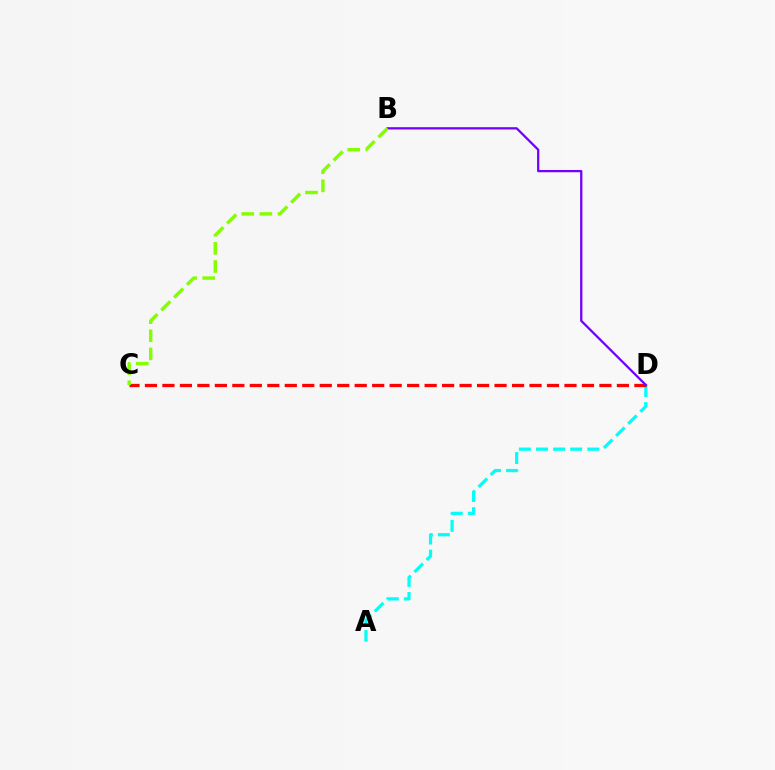{('A', 'D'): [{'color': '#00fff6', 'line_style': 'dashed', 'thickness': 2.32}], ('C', 'D'): [{'color': '#ff0000', 'line_style': 'dashed', 'thickness': 2.37}], ('B', 'D'): [{'color': '#7200ff', 'line_style': 'solid', 'thickness': 1.63}], ('B', 'C'): [{'color': '#84ff00', 'line_style': 'dashed', 'thickness': 2.46}]}